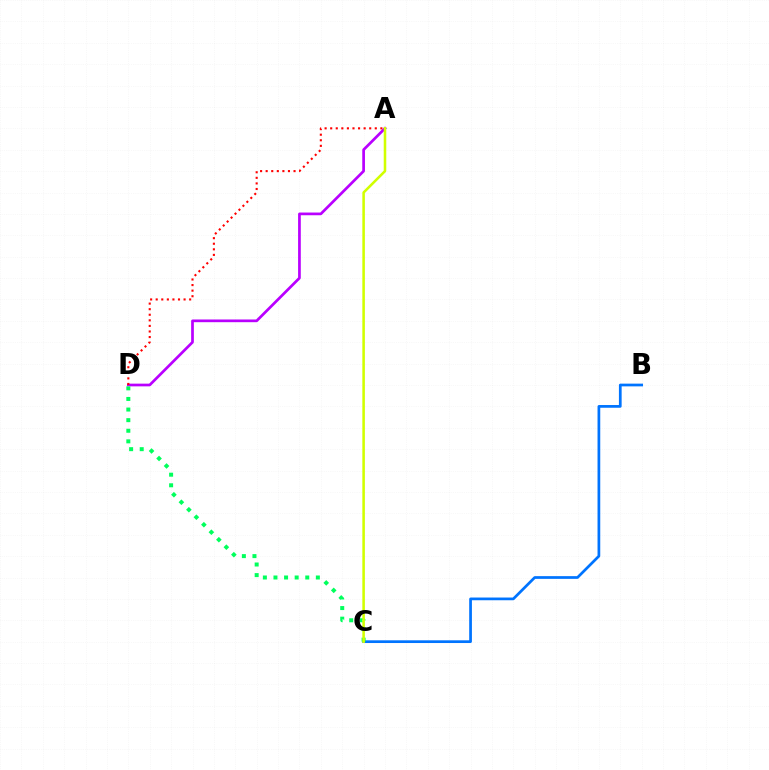{('B', 'C'): [{'color': '#0074ff', 'line_style': 'solid', 'thickness': 1.96}], ('A', 'D'): [{'color': '#b900ff', 'line_style': 'solid', 'thickness': 1.95}, {'color': '#ff0000', 'line_style': 'dotted', 'thickness': 1.51}], ('C', 'D'): [{'color': '#00ff5c', 'line_style': 'dotted', 'thickness': 2.88}], ('A', 'C'): [{'color': '#d1ff00', 'line_style': 'solid', 'thickness': 1.84}]}